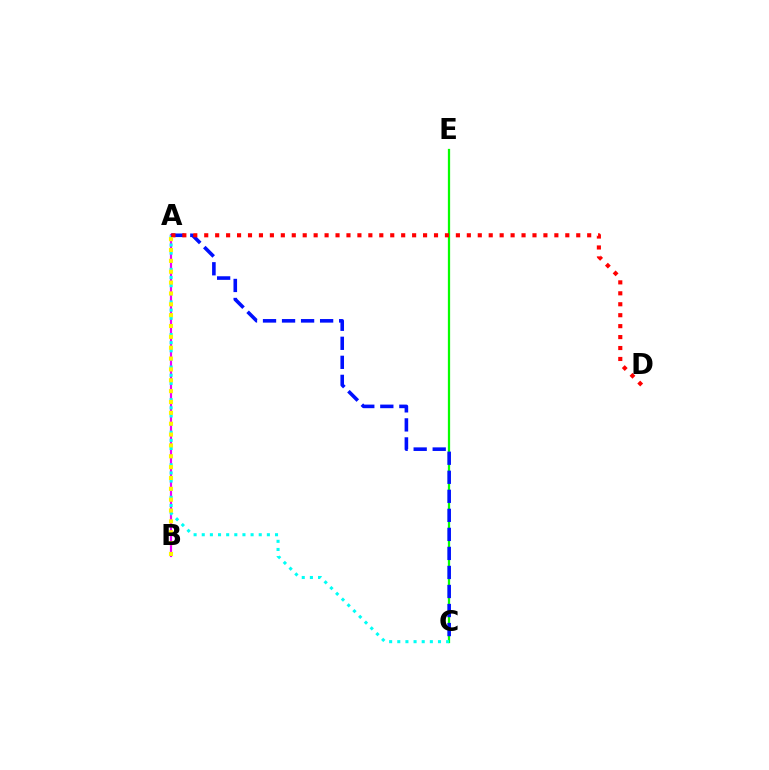{('C', 'E'): [{'color': '#08ff00', 'line_style': 'solid', 'thickness': 1.62}], ('A', 'B'): [{'color': '#ee00ff', 'line_style': 'solid', 'thickness': 1.57}, {'color': '#fcf500', 'line_style': 'dotted', 'thickness': 2.95}], ('A', 'C'): [{'color': '#00fff6', 'line_style': 'dotted', 'thickness': 2.21}, {'color': '#0010ff', 'line_style': 'dashed', 'thickness': 2.59}], ('A', 'D'): [{'color': '#ff0000', 'line_style': 'dotted', 'thickness': 2.97}]}